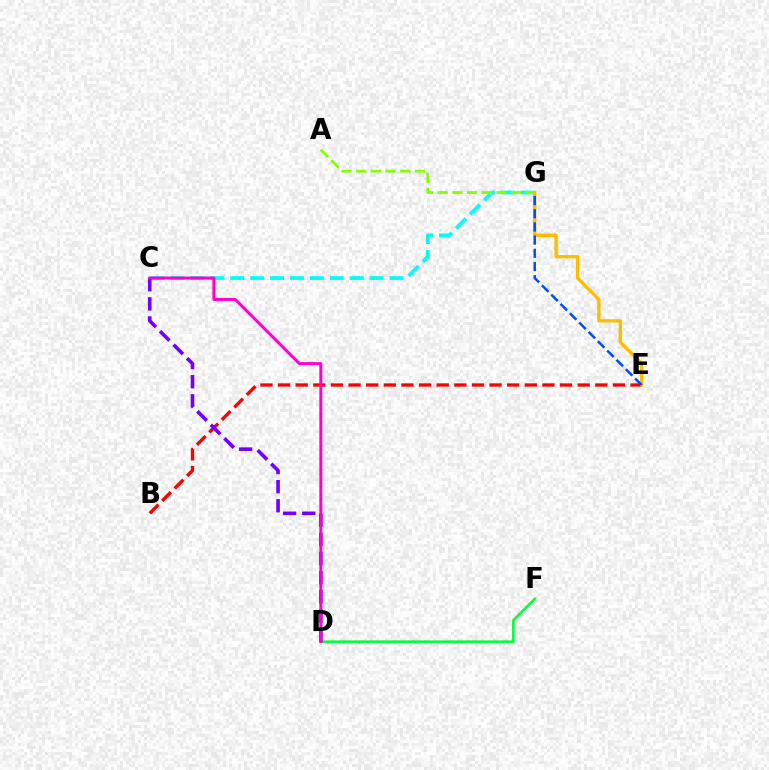{('D', 'F'): [{'color': '#00ff39', 'line_style': 'solid', 'thickness': 1.84}], ('C', 'G'): [{'color': '#00fff6', 'line_style': 'dashed', 'thickness': 2.71}], ('B', 'E'): [{'color': '#ff0000', 'line_style': 'dashed', 'thickness': 2.39}], ('C', 'D'): [{'color': '#7200ff', 'line_style': 'dashed', 'thickness': 2.6}, {'color': '#ff00cf', 'line_style': 'solid', 'thickness': 2.15}], ('A', 'G'): [{'color': '#84ff00', 'line_style': 'dashed', 'thickness': 2.0}], ('E', 'G'): [{'color': '#ffbd00', 'line_style': 'solid', 'thickness': 2.4}, {'color': '#004bff', 'line_style': 'dashed', 'thickness': 1.79}]}